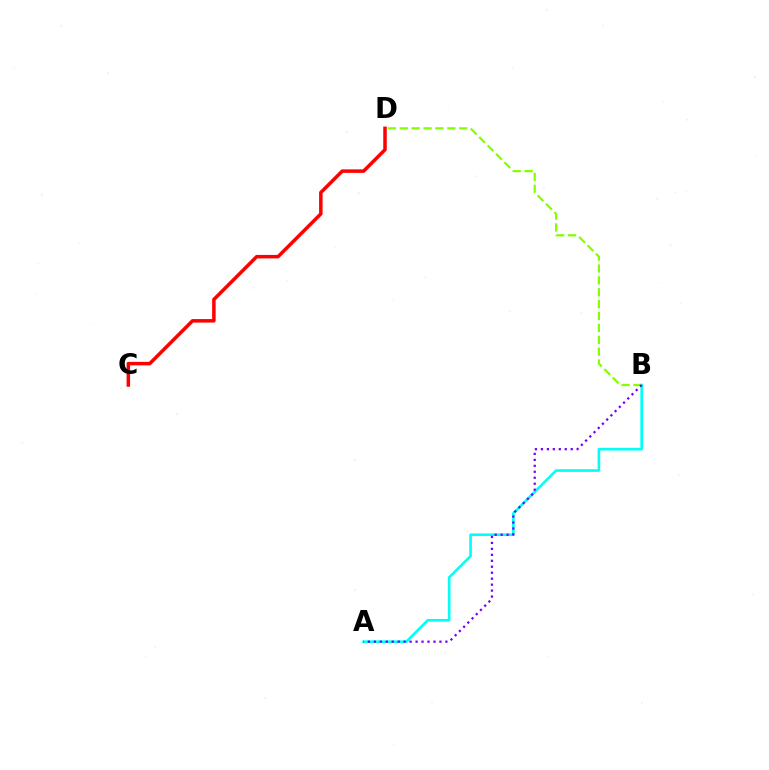{('A', 'B'): [{'color': '#00fff6', 'line_style': 'solid', 'thickness': 1.89}, {'color': '#7200ff', 'line_style': 'dotted', 'thickness': 1.62}], ('B', 'D'): [{'color': '#84ff00', 'line_style': 'dashed', 'thickness': 1.61}], ('C', 'D'): [{'color': '#ff0000', 'line_style': 'solid', 'thickness': 2.52}]}